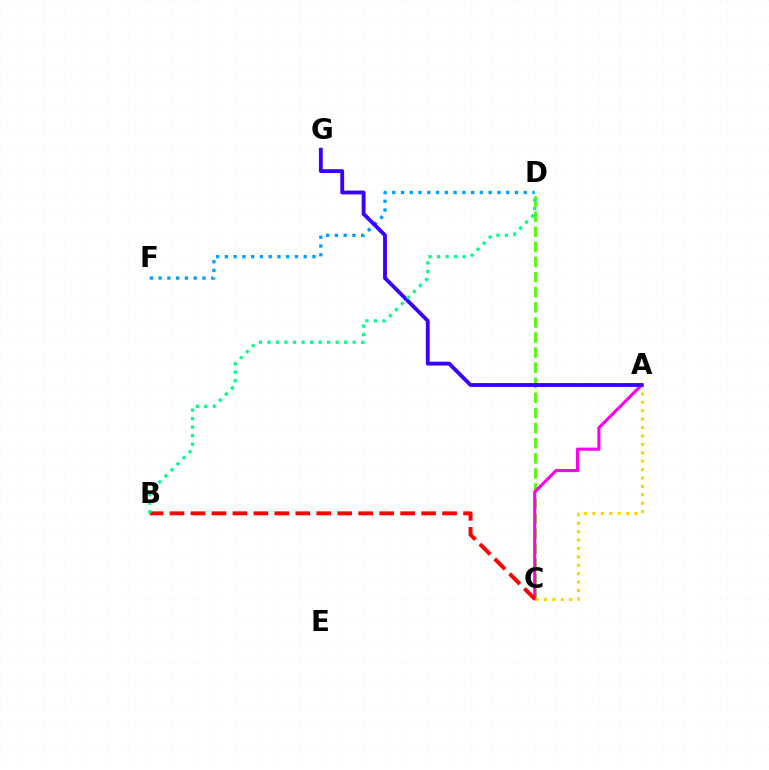{('C', 'D'): [{'color': '#4fff00', 'line_style': 'dashed', 'thickness': 2.05}], ('A', 'C'): [{'color': '#ff00ed', 'line_style': 'solid', 'thickness': 2.24}, {'color': '#ffd500', 'line_style': 'dotted', 'thickness': 2.28}], ('D', 'F'): [{'color': '#009eff', 'line_style': 'dotted', 'thickness': 2.38}], ('B', 'C'): [{'color': '#ff0000', 'line_style': 'dashed', 'thickness': 2.85}], ('A', 'G'): [{'color': '#3700ff', 'line_style': 'solid', 'thickness': 2.76}], ('B', 'D'): [{'color': '#00ff86', 'line_style': 'dotted', 'thickness': 2.32}]}